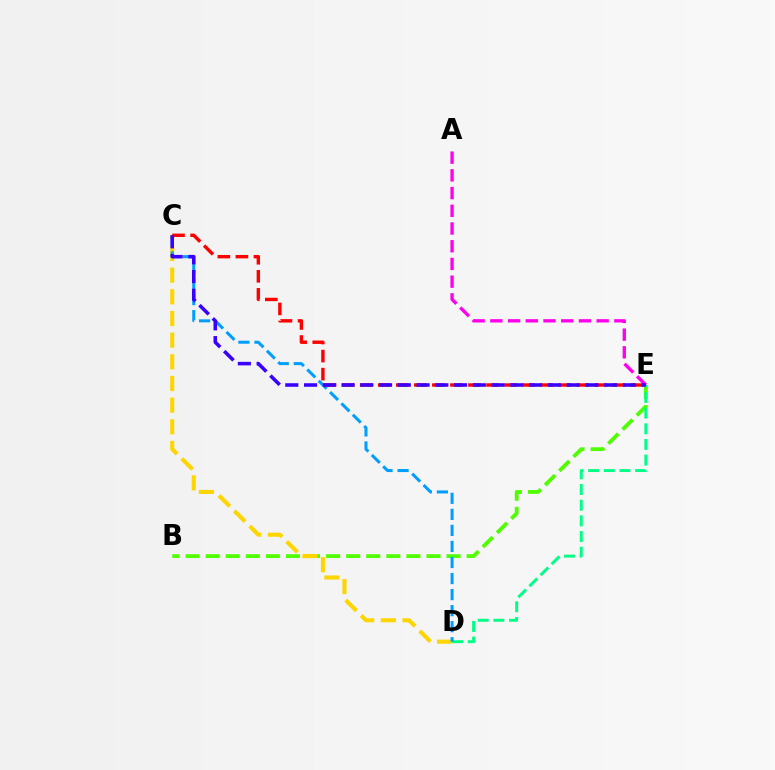{('B', 'E'): [{'color': '#4fff00', 'line_style': 'dashed', 'thickness': 2.73}], ('C', 'D'): [{'color': '#ffd500', 'line_style': 'dashed', 'thickness': 2.94}, {'color': '#009eff', 'line_style': 'dashed', 'thickness': 2.18}], ('D', 'E'): [{'color': '#00ff86', 'line_style': 'dashed', 'thickness': 2.13}], ('C', 'E'): [{'color': '#ff0000', 'line_style': 'dashed', 'thickness': 2.45}, {'color': '#3700ff', 'line_style': 'dashed', 'thickness': 2.55}], ('A', 'E'): [{'color': '#ff00ed', 'line_style': 'dashed', 'thickness': 2.41}]}